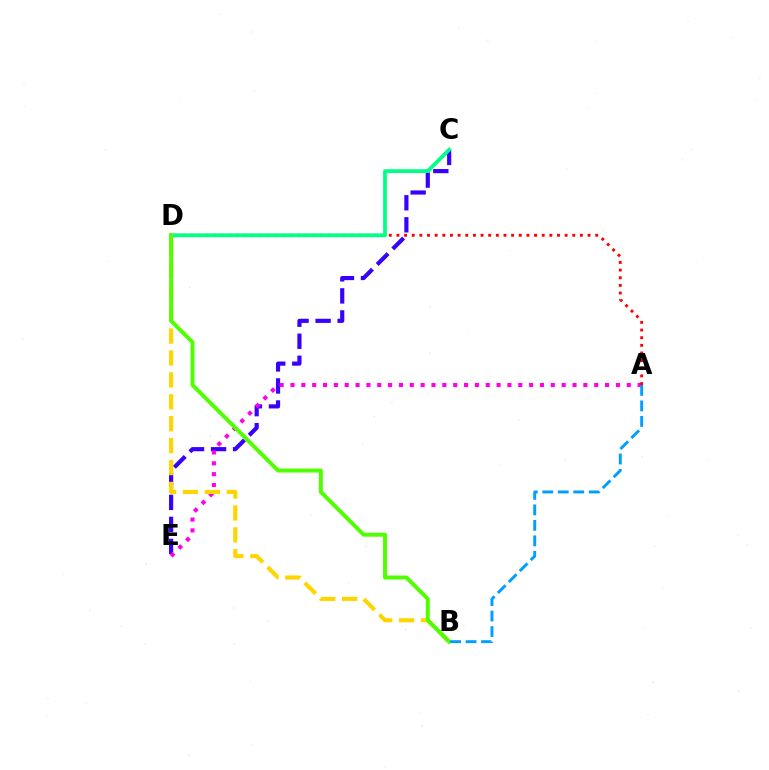{('C', 'E'): [{'color': '#3700ff', 'line_style': 'dashed', 'thickness': 2.99}], ('A', 'E'): [{'color': '#ff00ed', 'line_style': 'dotted', 'thickness': 2.95}], ('A', 'D'): [{'color': '#ff0000', 'line_style': 'dotted', 'thickness': 2.08}], ('C', 'D'): [{'color': '#00ff86', 'line_style': 'solid', 'thickness': 2.71}], ('B', 'D'): [{'color': '#ffd500', 'line_style': 'dashed', 'thickness': 2.98}, {'color': '#4fff00', 'line_style': 'solid', 'thickness': 2.85}], ('A', 'B'): [{'color': '#009eff', 'line_style': 'dashed', 'thickness': 2.1}]}